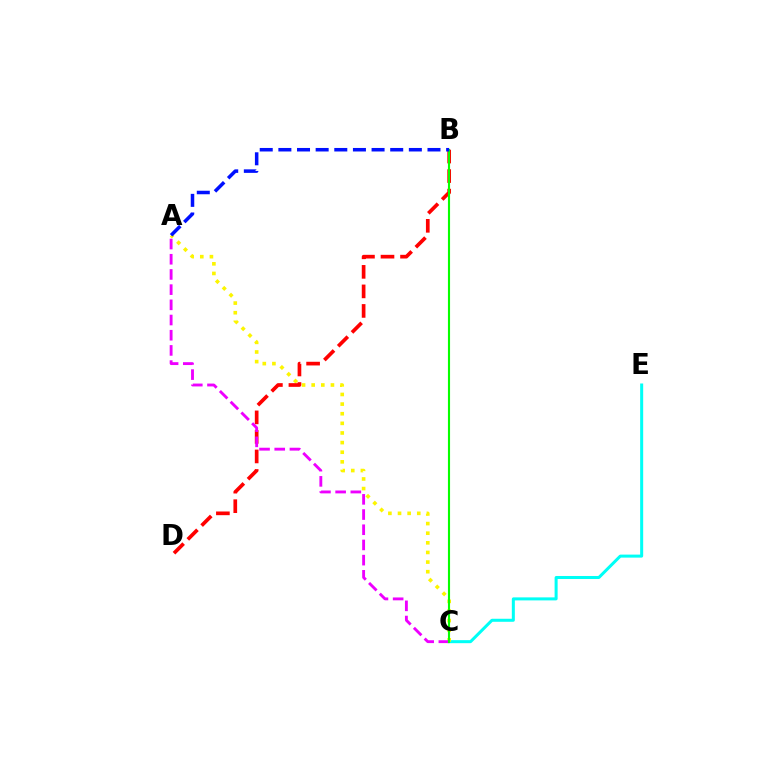{('C', 'E'): [{'color': '#00fff6', 'line_style': 'solid', 'thickness': 2.17}], ('A', 'C'): [{'color': '#fcf500', 'line_style': 'dotted', 'thickness': 2.62}, {'color': '#ee00ff', 'line_style': 'dashed', 'thickness': 2.06}], ('B', 'D'): [{'color': '#ff0000', 'line_style': 'dashed', 'thickness': 2.65}], ('B', 'C'): [{'color': '#08ff00', 'line_style': 'solid', 'thickness': 1.53}], ('A', 'B'): [{'color': '#0010ff', 'line_style': 'dashed', 'thickness': 2.53}]}